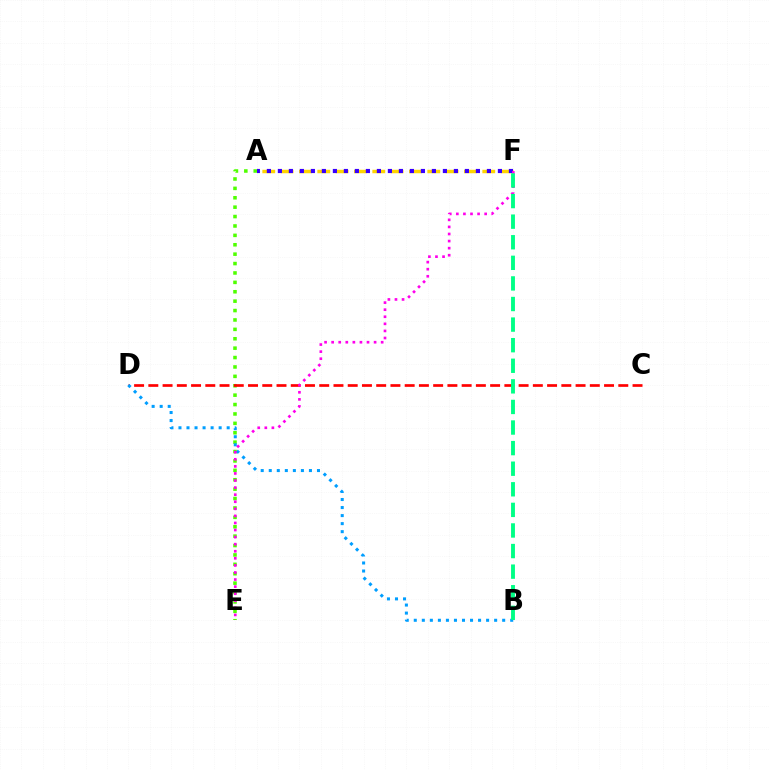{('A', 'F'): [{'color': '#ffd500', 'line_style': 'dashed', 'thickness': 2.49}, {'color': '#3700ff', 'line_style': 'dotted', 'thickness': 2.99}], ('A', 'E'): [{'color': '#4fff00', 'line_style': 'dotted', 'thickness': 2.55}], ('C', 'D'): [{'color': '#ff0000', 'line_style': 'dashed', 'thickness': 1.93}], ('B', 'D'): [{'color': '#009eff', 'line_style': 'dotted', 'thickness': 2.18}], ('E', 'F'): [{'color': '#ff00ed', 'line_style': 'dotted', 'thickness': 1.92}], ('B', 'F'): [{'color': '#00ff86', 'line_style': 'dashed', 'thickness': 2.8}]}